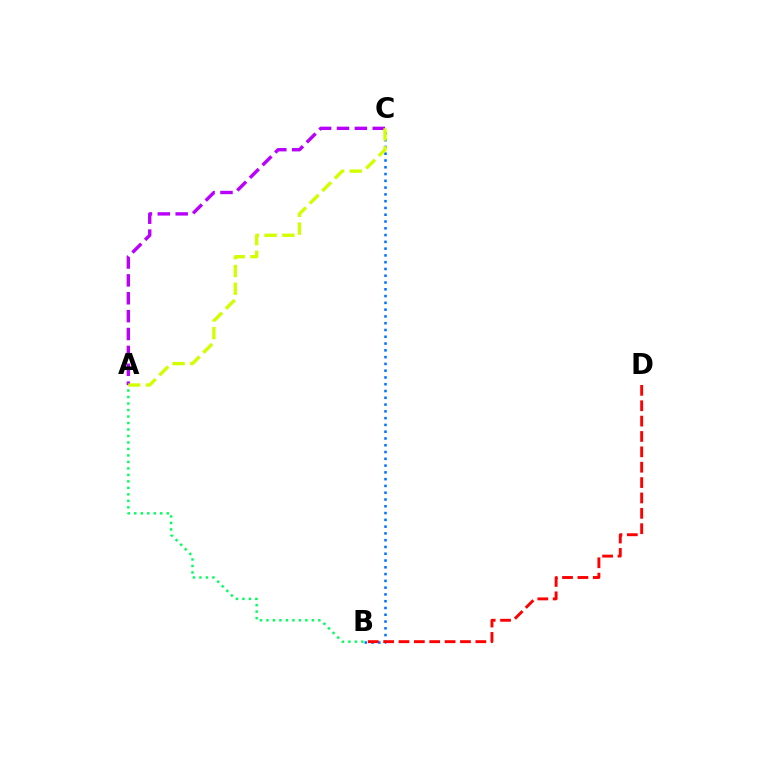{('B', 'C'): [{'color': '#0074ff', 'line_style': 'dotted', 'thickness': 1.84}], ('A', 'C'): [{'color': '#b900ff', 'line_style': 'dashed', 'thickness': 2.43}, {'color': '#d1ff00', 'line_style': 'dashed', 'thickness': 2.41}], ('B', 'D'): [{'color': '#ff0000', 'line_style': 'dashed', 'thickness': 2.09}], ('A', 'B'): [{'color': '#00ff5c', 'line_style': 'dotted', 'thickness': 1.76}]}